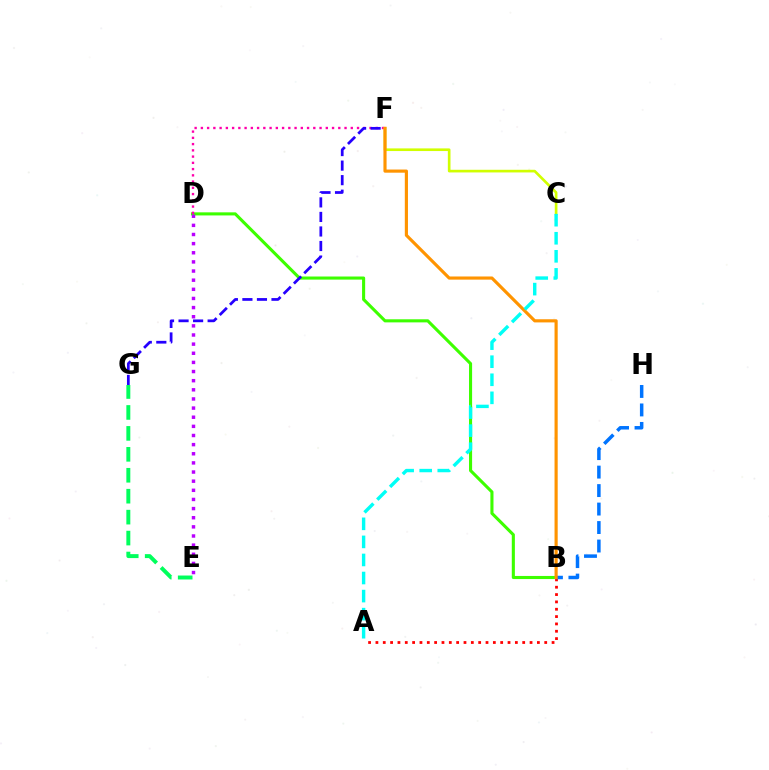{('B', 'D'): [{'color': '#3dff00', 'line_style': 'solid', 'thickness': 2.23}], ('D', 'F'): [{'color': '#ff00ac', 'line_style': 'dotted', 'thickness': 1.7}], ('A', 'B'): [{'color': '#ff0000', 'line_style': 'dotted', 'thickness': 1.99}], ('C', 'F'): [{'color': '#d1ff00', 'line_style': 'solid', 'thickness': 1.91}], ('B', 'H'): [{'color': '#0074ff', 'line_style': 'dashed', 'thickness': 2.51}], ('F', 'G'): [{'color': '#2500ff', 'line_style': 'dashed', 'thickness': 1.98}], ('B', 'F'): [{'color': '#ff9400', 'line_style': 'solid', 'thickness': 2.27}], ('A', 'C'): [{'color': '#00fff6', 'line_style': 'dashed', 'thickness': 2.45}], ('D', 'E'): [{'color': '#b900ff', 'line_style': 'dotted', 'thickness': 2.48}], ('E', 'G'): [{'color': '#00ff5c', 'line_style': 'dashed', 'thickness': 2.84}]}